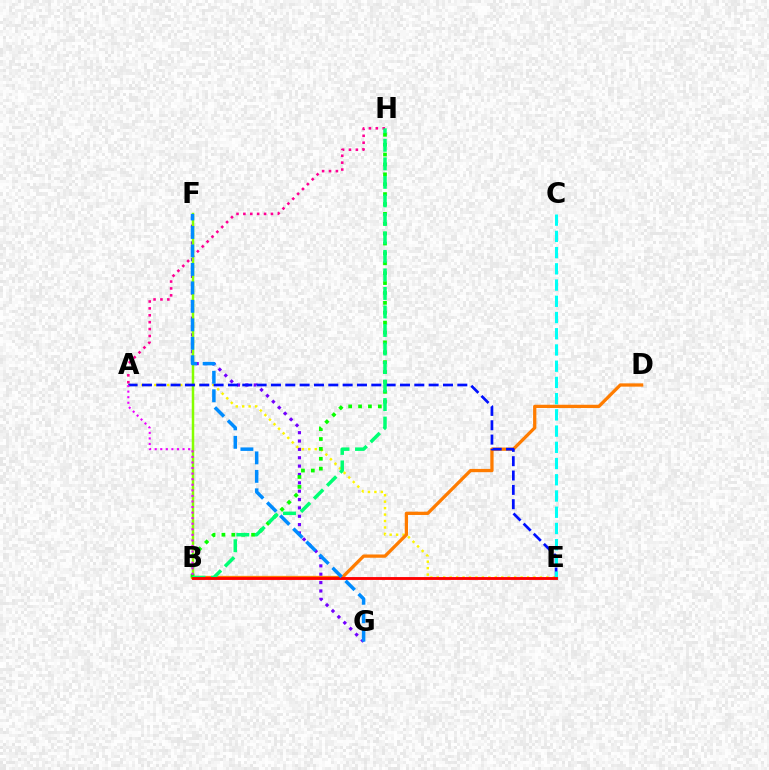{('F', 'G'): [{'color': '#7200ff', 'line_style': 'dotted', 'thickness': 2.27}, {'color': '#008cff', 'line_style': 'dashed', 'thickness': 2.51}], ('A', 'E'): [{'color': '#fcf500', 'line_style': 'dotted', 'thickness': 1.75}, {'color': '#0010ff', 'line_style': 'dashed', 'thickness': 1.95}], ('B', 'D'): [{'color': '#ff7c00', 'line_style': 'solid', 'thickness': 2.36}], ('A', 'H'): [{'color': '#ff0094', 'line_style': 'dotted', 'thickness': 1.87}], ('B', 'F'): [{'color': '#84ff00', 'line_style': 'solid', 'thickness': 1.79}], ('B', 'H'): [{'color': '#08ff00', 'line_style': 'dotted', 'thickness': 2.69}, {'color': '#00ff74', 'line_style': 'dashed', 'thickness': 2.52}], ('C', 'E'): [{'color': '#00fff6', 'line_style': 'dashed', 'thickness': 2.2}], ('B', 'E'): [{'color': '#ff0000', 'line_style': 'solid', 'thickness': 2.06}], ('A', 'B'): [{'color': '#ee00ff', 'line_style': 'dotted', 'thickness': 1.51}]}